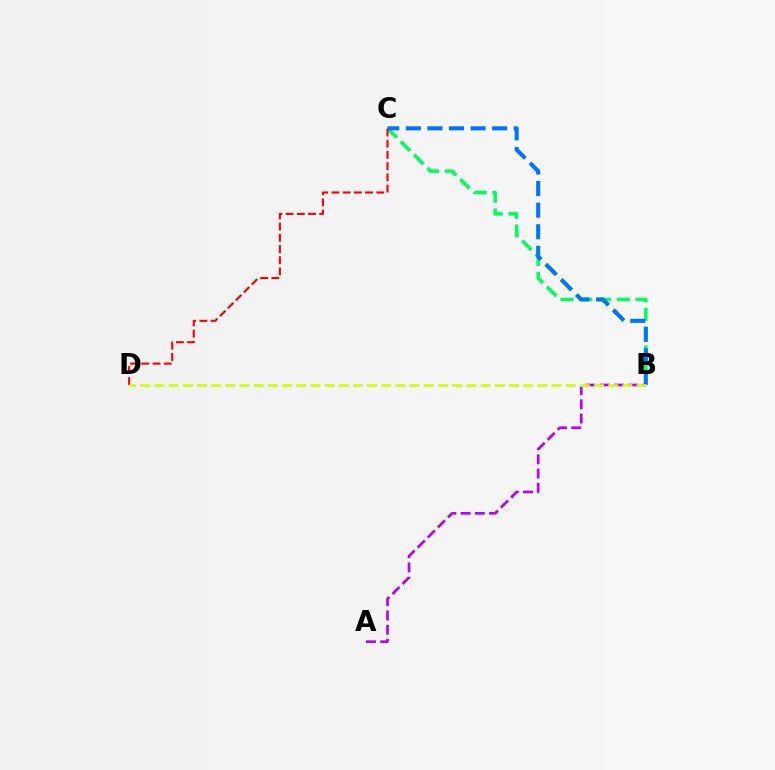{('B', 'C'): [{'color': '#00ff5c', 'line_style': 'dashed', 'thickness': 2.55}, {'color': '#0074ff', 'line_style': 'dashed', 'thickness': 2.93}], ('C', 'D'): [{'color': '#ff0000', 'line_style': 'dashed', 'thickness': 1.52}], ('A', 'B'): [{'color': '#b900ff', 'line_style': 'dashed', 'thickness': 1.94}], ('B', 'D'): [{'color': '#d1ff00', 'line_style': 'dashed', 'thickness': 1.93}]}